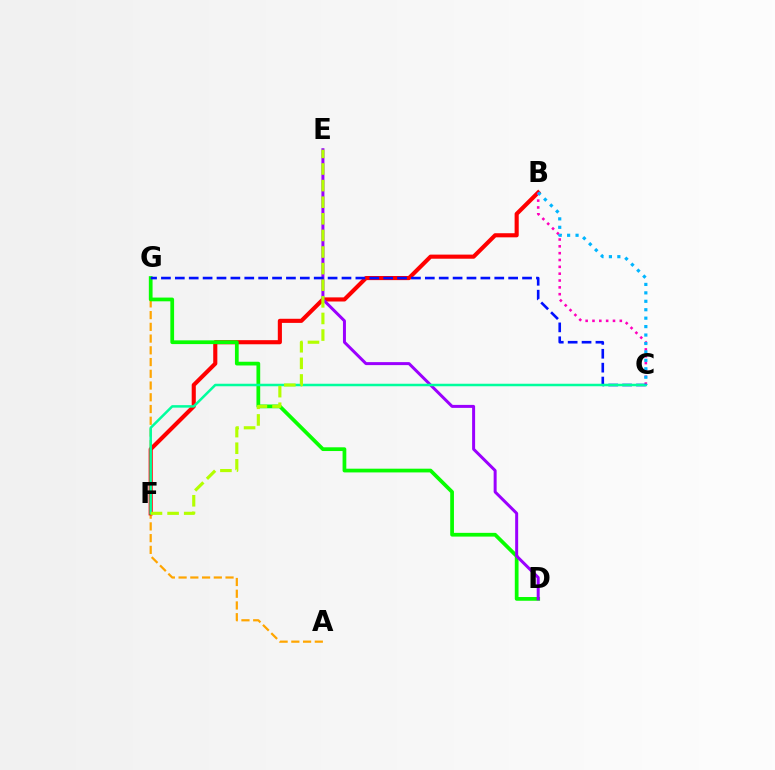{('A', 'G'): [{'color': '#ffa500', 'line_style': 'dashed', 'thickness': 1.59}], ('B', 'F'): [{'color': '#ff0000', 'line_style': 'solid', 'thickness': 2.96}], ('D', 'G'): [{'color': '#08ff00', 'line_style': 'solid', 'thickness': 2.69}], ('D', 'E'): [{'color': '#9b00ff', 'line_style': 'solid', 'thickness': 2.15}], ('B', 'C'): [{'color': '#ff00bd', 'line_style': 'dotted', 'thickness': 1.86}, {'color': '#00b5ff', 'line_style': 'dotted', 'thickness': 2.29}], ('C', 'G'): [{'color': '#0010ff', 'line_style': 'dashed', 'thickness': 1.89}], ('C', 'F'): [{'color': '#00ff9d', 'line_style': 'solid', 'thickness': 1.8}], ('E', 'F'): [{'color': '#b3ff00', 'line_style': 'dashed', 'thickness': 2.26}]}